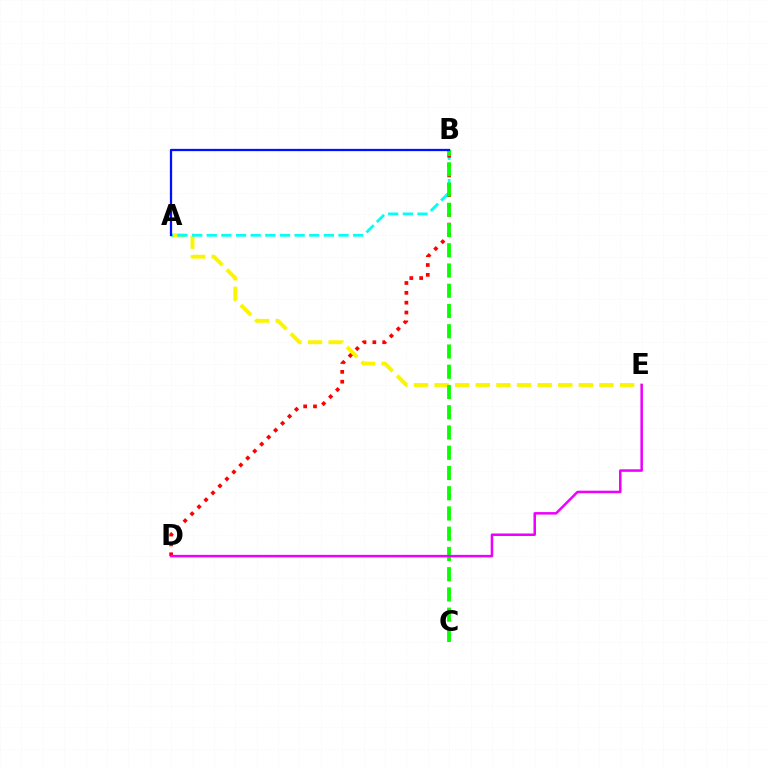{('A', 'E'): [{'color': '#fcf500', 'line_style': 'dashed', 'thickness': 2.8}], ('A', 'B'): [{'color': '#00fff6', 'line_style': 'dashed', 'thickness': 1.99}, {'color': '#0010ff', 'line_style': 'solid', 'thickness': 1.63}], ('B', 'D'): [{'color': '#ff0000', 'line_style': 'dotted', 'thickness': 2.67}], ('B', 'C'): [{'color': '#08ff00', 'line_style': 'dashed', 'thickness': 2.75}], ('D', 'E'): [{'color': '#ee00ff', 'line_style': 'solid', 'thickness': 1.82}]}